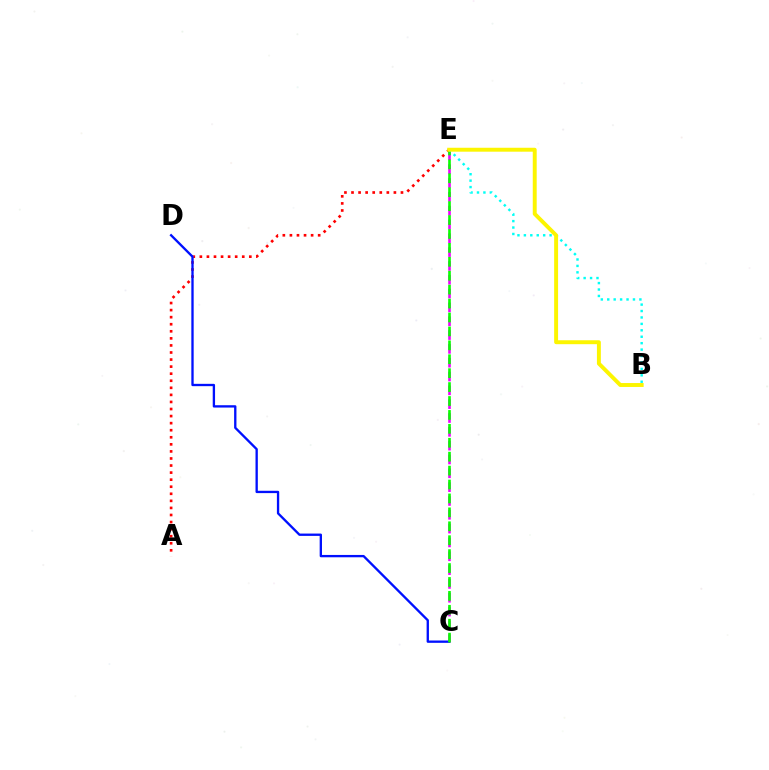{('C', 'E'): [{'color': '#ee00ff', 'line_style': 'dashed', 'thickness': 1.88}, {'color': '#08ff00', 'line_style': 'dashed', 'thickness': 1.89}], ('A', 'E'): [{'color': '#ff0000', 'line_style': 'dotted', 'thickness': 1.92}], ('C', 'D'): [{'color': '#0010ff', 'line_style': 'solid', 'thickness': 1.68}], ('B', 'E'): [{'color': '#00fff6', 'line_style': 'dotted', 'thickness': 1.75}, {'color': '#fcf500', 'line_style': 'solid', 'thickness': 2.83}]}